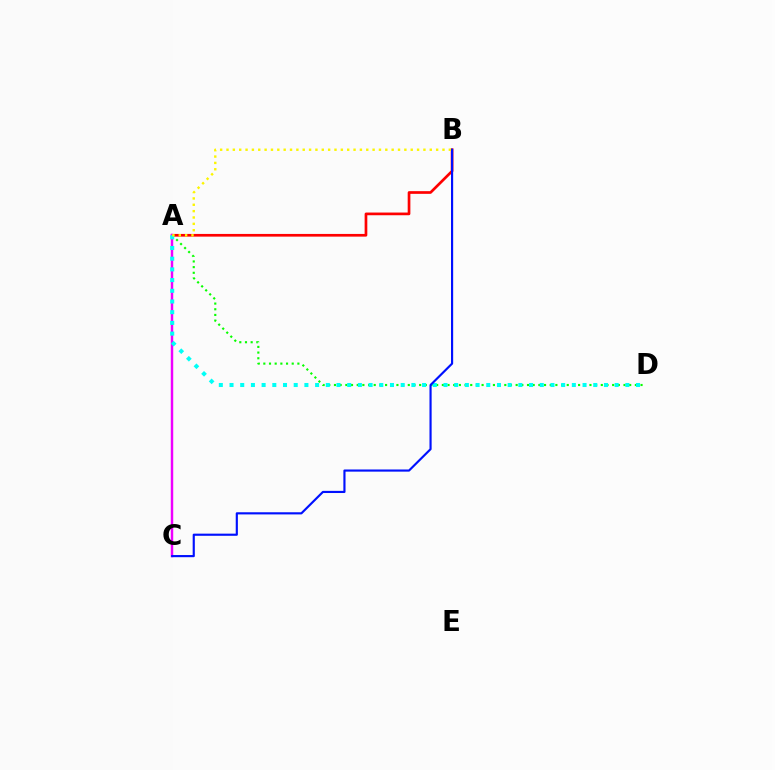{('A', 'B'): [{'color': '#ff0000', 'line_style': 'solid', 'thickness': 1.94}, {'color': '#fcf500', 'line_style': 'dotted', 'thickness': 1.73}], ('A', 'C'): [{'color': '#ee00ff', 'line_style': 'solid', 'thickness': 1.77}], ('A', 'D'): [{'color': '#08ff00', 'line_style': 'dotted', 'thickness': 1.54}, {'color': '#00fff6', 'line_style': 'dotted', 'thickness': 2.91}], ('B', 'C'): [{'color': '#0010ff', 'line_style': 'solid', 'thickness': 1.55}]}